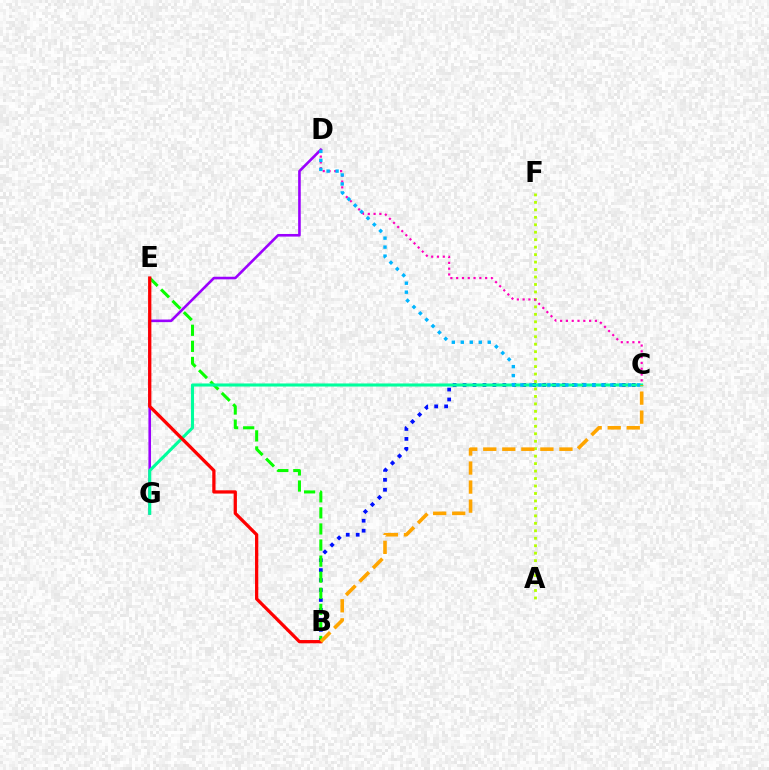{('B', 'C'): [{'color': '#0010ff', 'line_style': 'dotted', 'thickness': 2.7}, {'color': '#ffa500', 'line_style': 'dashed', 'thickness': 2.59}], ('B', 'E'): [{'color': '#08ff00', 'line_style': 'dashed', 'thickness': 2.18}, {'color': '#ff0000', 'line_style': 'solid', 'thickness': 2.36}], ('D', 'G'): [{'color': '#9b00ff', 'line_style': 'solid', 'thickness': 1.88}], ('A', 'F'): [{'color': '#b3ff00', 'line_style': 'dotted', 'thickness': 2.03}], ('C', 'G'): [{'color': '#00ff9d', 'line_style': 'solid', 'thickness': 2.21}], ('C', 'D'): [{'color': '#ff00bd', 'line_style': 'dotted', 'thickness': 1.57}, {'color': '#00b5ff', 'line_style': 'dotted', 'thickness': 2.44}]}